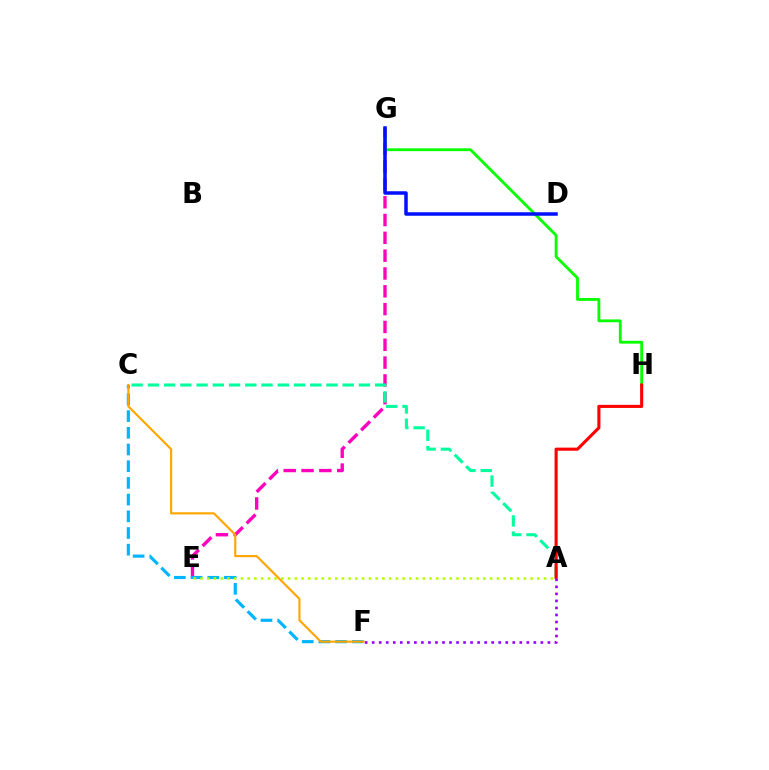{('E', 'G'): [{'color': '#ff00bd', 'line_style': 'dashed', 'thickness': 2.42}], ('A', 'C'): [{'color': '#00ff9d', 'line_style': 'dashed', 'thickness': 2.21}], ('G', 'H'): [{'color': '#08ff00', 'line_style': 'solid', 'thickness': 2.03}], ('C', 'F'): [{'color': '#00b5ff', 'line_style': 'dashed', 'thickness': 2.27}, {'color': '#ffa500', 'line_style': 'solid', 'thickness': 1.54}], ('A', 'E'): [{'color': '#b3ff00', 'line_style': 'dotted', 'thickness': 1.83}], ('D', 'G'): [{'color': '#0010ff', 'line_style': 'solid', 'thickness': 2.52}], ('A', 'H'): [{'color': '#ff0000', 'line_style': 'solid', 'thickness': 2.24}], ('A', 'F'): [{'color': '#9b00ff', 'line_style': 'dotted', 'thickness': 1.91}]}